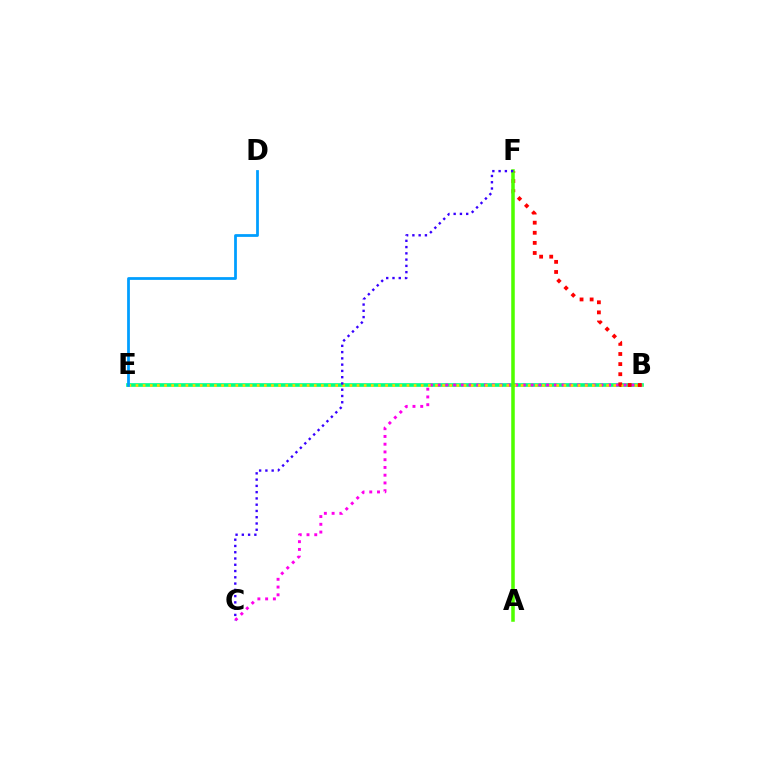{('B', 'E'): [{'color': '#00ff86', 'line_style': 'solid', 'thickness': 2.64}, {'color': '#ffd500', 'line_style': 'dotted', 'thickness': 1.94}], ('B', 'C'): [{'color': '#ff00ed', 'line_style': 'dotted', 'thickness': 2.11}], ('B', 'F'): [{'color': '#ff0000', 'line_style': 'dotted', 'thickness': 2.74}], ('A', 'F'): [{'color': '#4fff00', 'line_style': 'solid', 'thickness': 2.54}], ('C', 'F'): [{'color': '#3700ff', 'line_style': 'dotted', 'thickness': 1.7}], ('D', 'E'): [{'color': '#009eff', 'line_style': 'solid', 'thickness': 1.99}]}